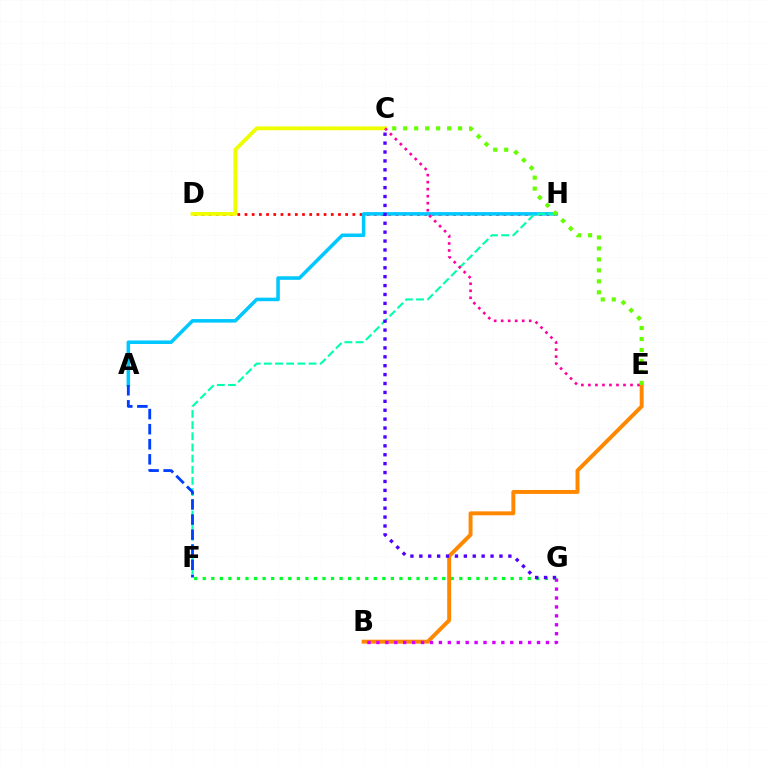{('D', 'H'): [{'color': '#ff0000', 'line_style': 'dotted', 'thickness': 1.95}], ('F', 'G'): [{'color': '#00ff27', 'line_style': 'dotted', 'thickness': 2.32}], ('C', 'D'): [{'color': '#eeff00', 'line_style': 'solid', 'thickness': 2.74}], ('B', 'E'): [{'color': '#ff8800', 'line_style': 'solid', 'thickness': 2.83}], ('A', 'H'): [{'color': '#00c7ff', 'line_style': 'solid', 'thickness': 2.55}], ('F', 'H'): [{'color': '#00ffaf', 'line_style': 'dashed', 'thickness': 1.52}], ('C', 'E'): [{'color': '#ff00a0', 'line_style': 'dotted', 'thickness': 1.91}, {'color': '#66ff00', 'line_style': 'dotted', 'thickness': 2.98}], ('A', 'F'): [{'color': '#003fff', 'line_style': 'dashed', 'thickness': 2.05}], ('C', 'G'): [{'color': '#4f00ff', 'line_style': 'dotted', 'thickness': 2.42}], ('B', 'G'): [{'color': '#d600ff', 'line_style': 'dotted', 'thickness': 2.42}]}